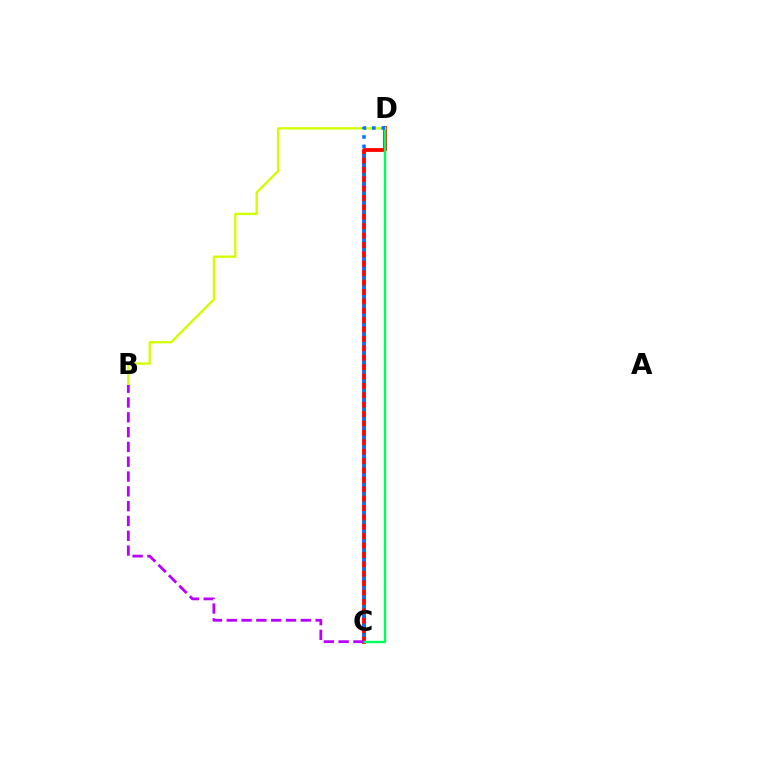{('C', 'D'): [{'color': '#ff0000', 'line_style': 'solid', 'thickness': 2.74}, {'color': '#00ff5c', 'line_style': 'solid', 'thickness': 1.73}, {'color': '#0074ff', 'line_style': 'dotted', 'thickness': 2.55}], ('B', 'D'): [{'color': '#d1ff00', 'line_style': 'solid', 'thickness': 1.68}], ('B', 'C'): [{'color': '#b900ff', 'line_style': 'dashed', 'thickness': 2.01}]}